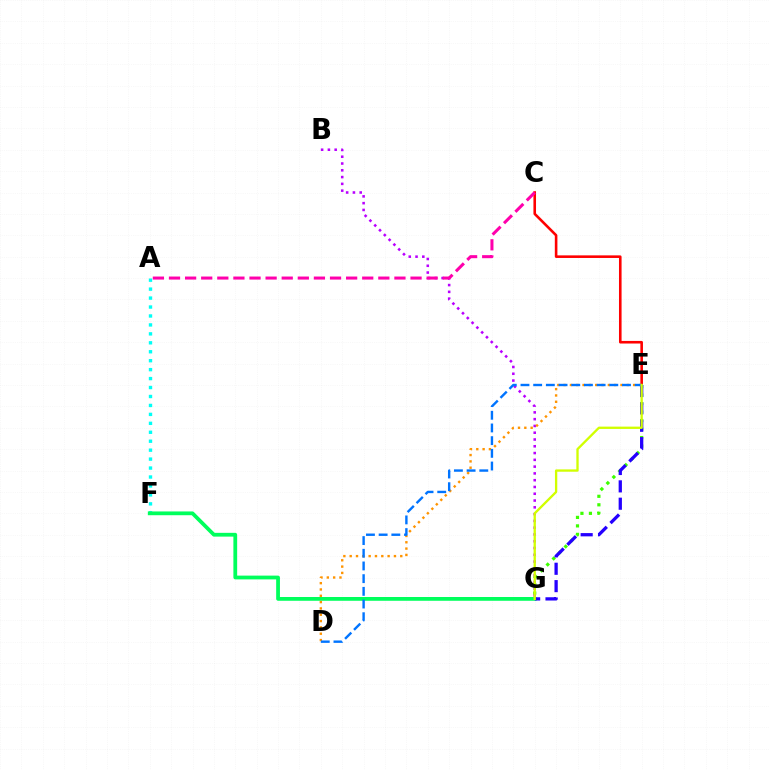{('C', 'E'): [{'color': '#ff0000', 'line_style': 'solid', 'thickness': 1.87}], ('E', 'G'): [{'color': '#3dff00', 'line_style': 'dotted', 'thickness': 2.31}, {'color': '#2500ff', 'line_style': 'dashed', 'thickness': 2.36}, {'color': '#d1ff00', 'line_style': 'solid', 'thickness': 1.67}], ('A', 'F'): [{'color': '#00fff6', 'line_style': 'dotted', 'thickness': 2.43}], ('B', 'G'): [{'color': '#b900ff', 'line_style': 'dotted', 'thickness': 1.84}], ('F', 'G'): [{'color': '#00ff5c', 'line_style': 'solid', 'thickness': 2.72}], ('D', 'E'): [{'color': '#ff9400', 'line_style': 'dotted', 'thickness': 1.72}, {'color': '#0074ff', 'line_style': 'dashed', 'thickness': 1.72}], ('A', 'C'): [{'color': '#ff00ac', 'line_style': 'dashed', 'thickness': 2.19}]}